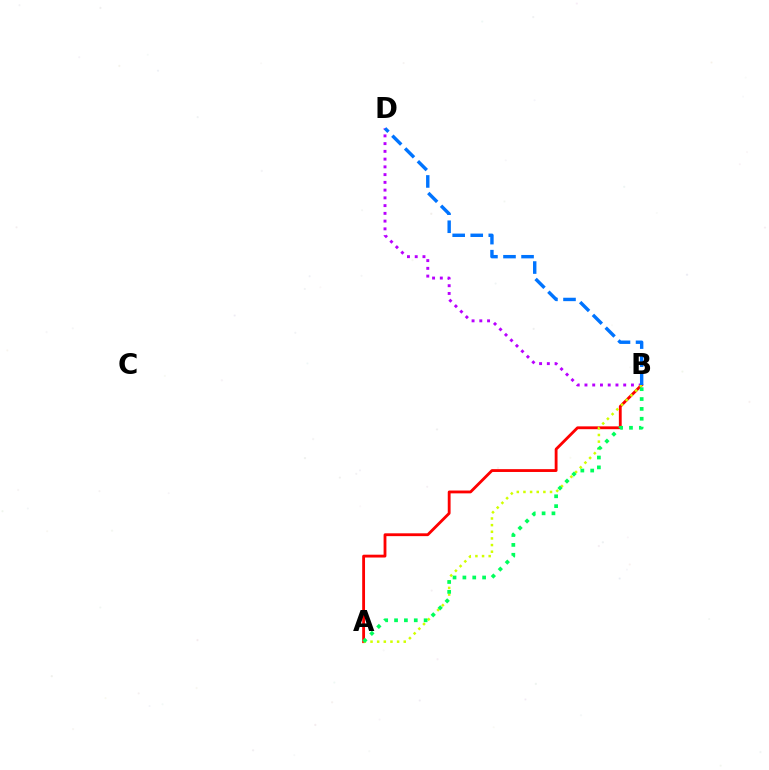{('B', 'D'): [{'color': '#b900ff', 'line_style': 'dotted', 'thickness': 2.11}, {'color': '#0074ff', 'line_style': 'dashed', 'thickness': 2.45}], ('A', 'B'): [{'color': '#ff0000', 'line_style': 'solid', 'thickness': 2.04}, {'color': '#d1ff00', 'line_style': 'dotted', 'thickness': 1.81}, {'color': '#00ff5c', 'line_style': 'dotted', 'thickness': 2.68}]}